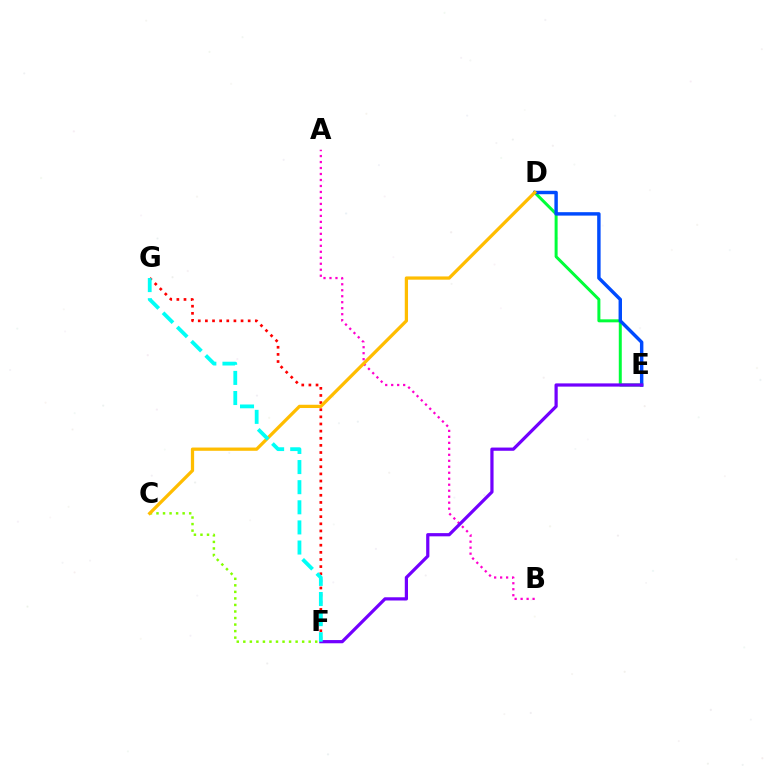{('F', 'G'): [{'color': '#ff0000', 'line_style': 'dotted', 'thickness': 1.94}, {'color': '#00fff6', 'line_style': 'dashed', 'thickness': 2.73}], ('D', 'E'): [{'color': '#00ff39', 'line_style': 'solid', 'thickness': 2.16}, {'color': '#004bff', 'line_style': 'solid', 'thickness': 2.47}], ('A', 'B'): [{'color': '#ff00cf', 'line_style': 'dotted', 'thickness': 1.63}], ('C', 'F'): [{'color': '#84ff00', 'line_style': 'dotted', 'thickness': 1.78}], ('E', 'F'): [{'color': '#7200ff', 'line_style': 'solid', 'thickness': 2.32}], ('C', 'D'): [{'color': '#ffbd00', 'line_style': 'solid', 'thickness': 2.34}]}